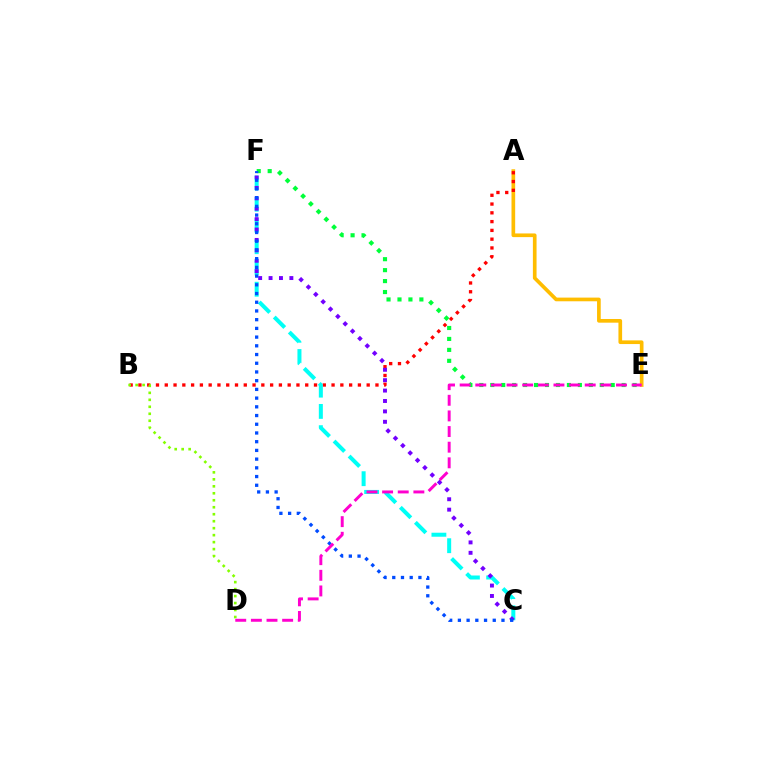{('A', 'E'): [{'color': '#ffbd00', 'line_style': 'solid', 'thickness': 2.65}], ('A', 'B'): [{'color': '#ff0000', 'line_style': 'dotted', 'thickness': 2.39}], ('C', 'F'): [{'color': '#00fff6', 'line_style': 'dashed', 'thickness': 2.89}, {'color': '#7200ff', 'line_style': 'dotted', 'thickness': 2.83}, {'color': '#004bff', 'line_style': 'dotted', 'thickness': 2.37}], ('B', 'D'): [{'color': '#84ff00', 'line_style': 'dotted', 'thickness': 1.9}], ('E', 'F'): [{'color': '#00ff39', 'line_style': 'dotted', 'thickness': 2.97}], ('D', 'E'): [{'color': '#ff00cf', 'line_style': 'dashed', 'thickness': 2.12}]}